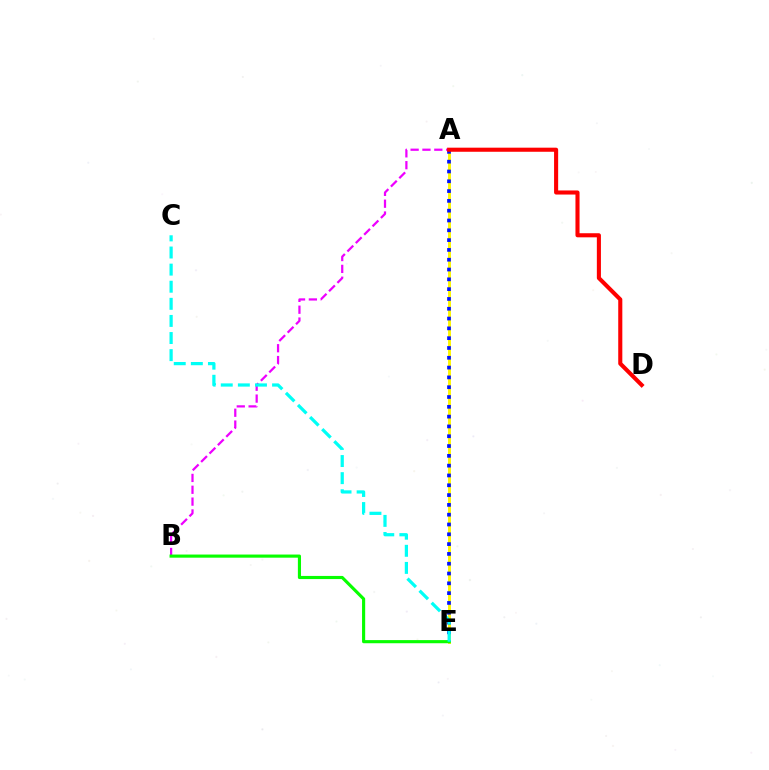{('A', 'E'): [{'color': '#fcf500', 'line_style': 'solid', 'thickness': 2.11}, {'color': '#0010ff', 'line_style': 'dotted', 'thickness': 2.66}], ('A', 'B'): [{'color': '#ee00ff', 'line_style': 'dashed', 'thickness': 1.61}], ('B', 'E'): [{'color': '#08ff00', 'line_style': 'solid', 'thickness': 2.26}], ('C', 'E'): [{'color': '#00fff6', 'line_style': 'dashed', 'thickness': 2.32}], ('A', 'D'): [{'color': '#ff0000', 'line_style': 'solid', 'thickness': 2.94}]}